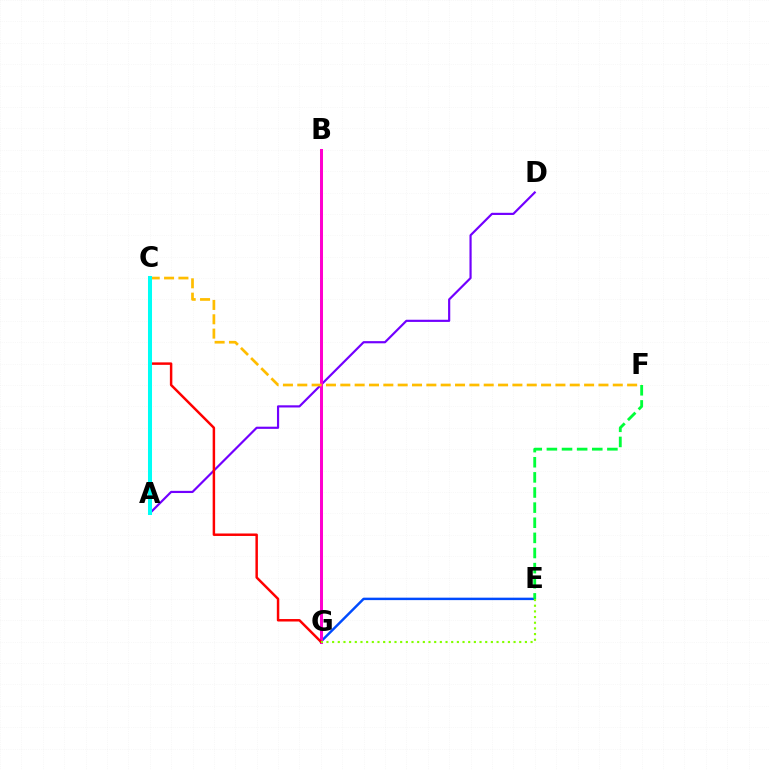{('E', 'G'): [{'color': '#004bff', 'line_style': 'solid', 'thickness': 1.76}, {'color': '#84ff00', 'line_style': 'dotted', 'thickness': 1.54}], ('A', 'D'): [{'color': '#7200ff', 'line_style': 'solid', 'thickness': 1.57}], ('B', 'G'): [{'color': '#ff00cf', 'line_style': 'solid', 'thickness': 2.17}], ('C', 'F'): [{'color': '#ffbd00', 'line_style': 'dashed', 'thickness': 1.95}], ('E', 'F'): [{'color': '#00ff39', 'line_style': 'dashed', 'thickness': 2.05}], ('C', 'G'): [{'color': '#ff0000', 'line_style': 'solid', 'thickness': 1.78}], ('A', 'C'): [{'color': '#00fff6', 'line_style': 'solid', 'thickness': 2.9}]}